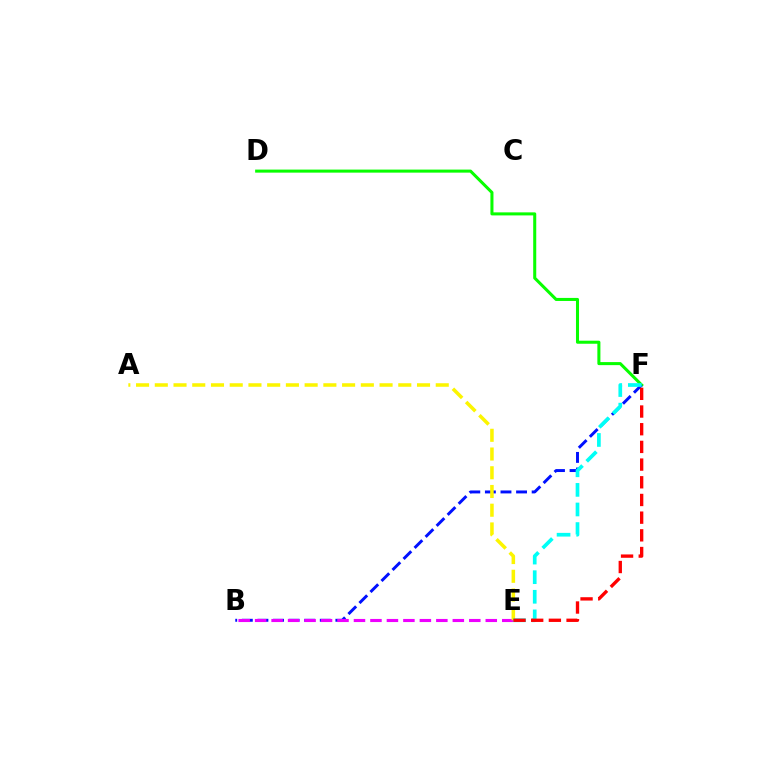{('D', 'F'): [{'color': '#08ff00', 'line_style': 'solid', 'thickness': 2.19}], ('B', 'F'): [{'color': '#0010ff', 'line_style': 'dashed', 'thickness': 2.12}], ('B', 'E'): [{'color': '#ee00ff', 'line_style': 'dashed', 'thickness': 2.24}], ('A', 'E'): [{'color': '#fcf500', 'line_style': 'dashed', 'thickness': 2.54}], ('E', 'F'): [{'color': '#00fff6', 'line_style': 'dashed', 'thickness': 2.66}, {'color': '#ff0000', 'line_style': 'dashed', 'thickness': 2.4}]}